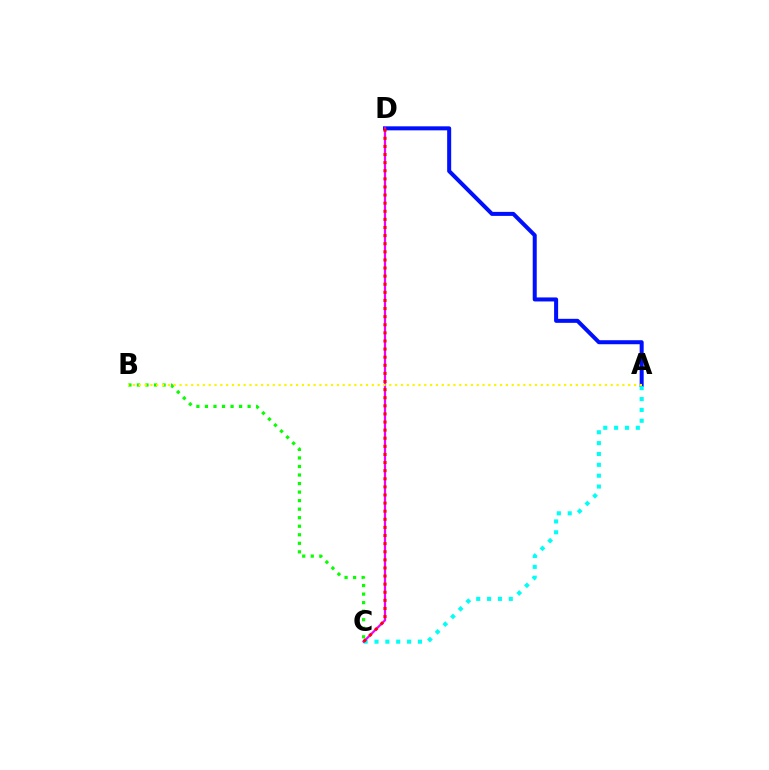{('A', 'D'): [{'color': '#0010ff', 'line_style': 'solid', 'thickness': 2.89}], ('B', 'C'): [{'color': '#08ff00', 'line_style': 'dotted', 'thickness': 2.32}], ('A', 'C'): [{'color': '#00fff6', 'line_style': 'dotted', 'thickness': 2.95}], ('C', 'D'): [{'color': '#ee00ff', 'line_style': 'solid', 'thickness': 1.6}, {'color': '#ff0000', 'line_style': 'dotted', 'thickness': 2.2}], ('A', 'B'): [{'color': '#fcf500', 'line_style': 'dotted', 'thickness': 1.58}]}